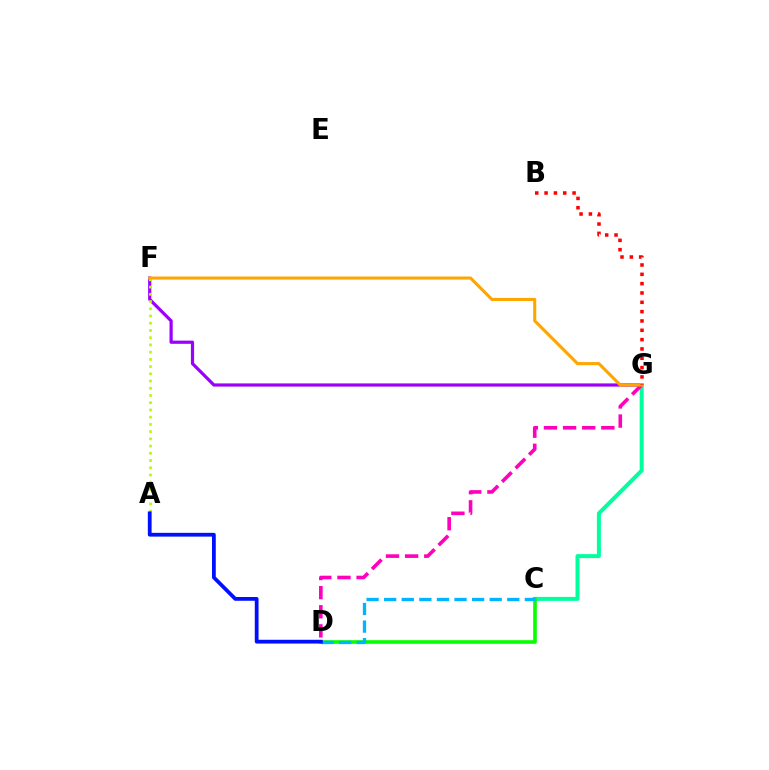{('F', 'G'): [{'color': '#9b00ff', 'line_style': 'solid', 'thickness': 2.3}, {'color': '#ffa500', 'line_style': 'solid', 'thickness': 2.22}], ('C', 'G'): [{'color': '#00ff9d', 'line_style': 'solid', 'thickness': 2.87}], ('A', 'F'): [{'color': '#b3ff00', 'line_style': 'dotted', 'thickness': 1.96}], ('D', 'G'): [{'color': '#ff00bd', 'line_style': 'dashed', 'thickness': 2.6}], ('C', 'D'): [{'color': '#08ff00', 'line_style': 'solid', 'thickness': 2.61}, {'color': '#00b5ff', 'line_style': 'dashed', 'thickness': 2.39}], ('A', 'D'): [{'color': '#0010ff', 'line_style': 'solid', 'thickness': 2.72}], ('B', 'G'): [{'color': '#ff0000', 'line_style': 'dotted', 'thickness': 2.53}]}